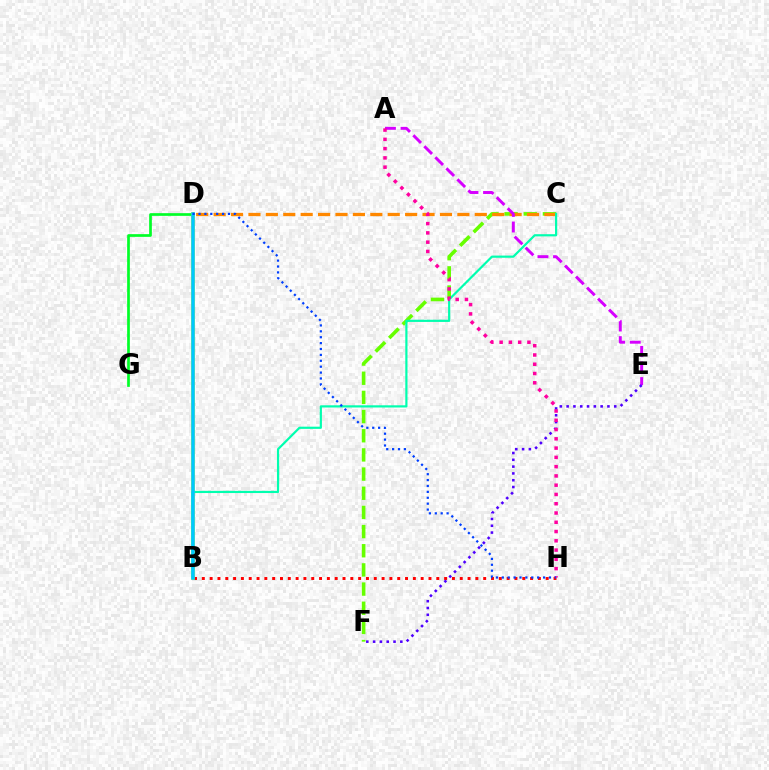{('B', 'H'): [{'color': '#ff0000', 'line_style': 'dotted', 'thickness': 2.12}], ('D', 'G'): [{'color': '#00ff27', 'line_style': 'solid', 'thickness': 1.94}], ('C', 'F'): [{'color': '#66ff00', 'line_style': 'dashed', 'thickness': 2.6}], ('B', 'D'): [{'color': '#eeff00', 'line_style': 'solid', 'thickness': 2.58}, {'color': '#00c7ff', 'line_style': 'solid', 'thickness': 2.54}], ('C', 'D'): [{'color': '#ff8800', 'line_style': 'dashed', 'thickness': 2.37}], ('B', 'C'): [{'color': '#00ffaf', 'line_style': 'solid', 'thickness': 1.58}], ('A', 'E'): [{'color': '#d600ff', 'line_style': 'dashed', 'thickness': 2.12}], ('E', 'F'): [{'color': '#4f00ff', 'line_style': 'dotted', 'thickness': 1.85}], ('A', 'H'): [{'color': '#ff00a0', 'line_style': 'dotted', 'thickness': 2.52}], ('D', 'H'): [{'color': '#003fff', 'line_style': 'dotted', 'thickness': 1.6}]}